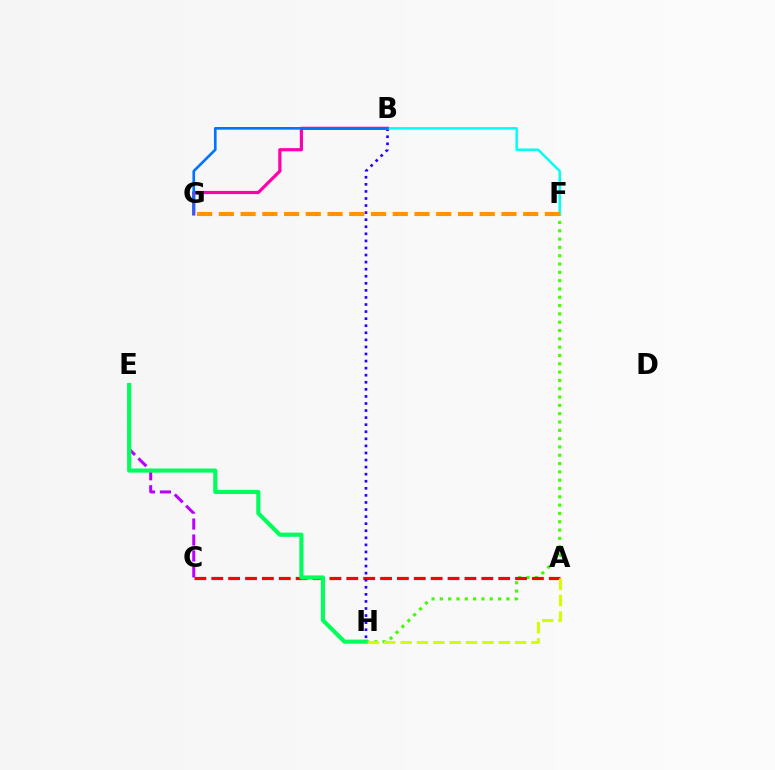{('B', 'G'): [{'color': '#ff00ac', 'line_style': 'solid', 'thickness': 2.3}, {'color': '#0074ff', 'line_style': 'solid', 'thickness': 1.91}], ('C', 'E'): [{'color': '#b900ff', 'line_style': 'dashed', 'thickness': 2.17}], ('F', 'H'): [{'color': '#3dff00', 'line_style': 'dotted', 'thickness': 2.26}], ('A', 'C'): [{'color': '#ff0000', 'line_style': 'dashed', 'thickness': 2.29}], ('B', 'H'): [{'color': '#2500ff', 'line_style': 'dotted', 'thickness': 1.92}], ('E', 'H'): [{'color': '#00ff5c', 'line_style': 'solid', 'thickness': 2.97}], ('B', 'F'): [{'color': '#00fff6', 'line_style': 'solid', 'thickness': 1.79}], ('A', 'H'): [{'color': '#d1ff00', 'line_style': 'dashed', 'thickness': 2.22}], ('F', 'G'): [{'color': '#ff9400', 'line_style': 'dashed', 'thickness': 2.95}]}